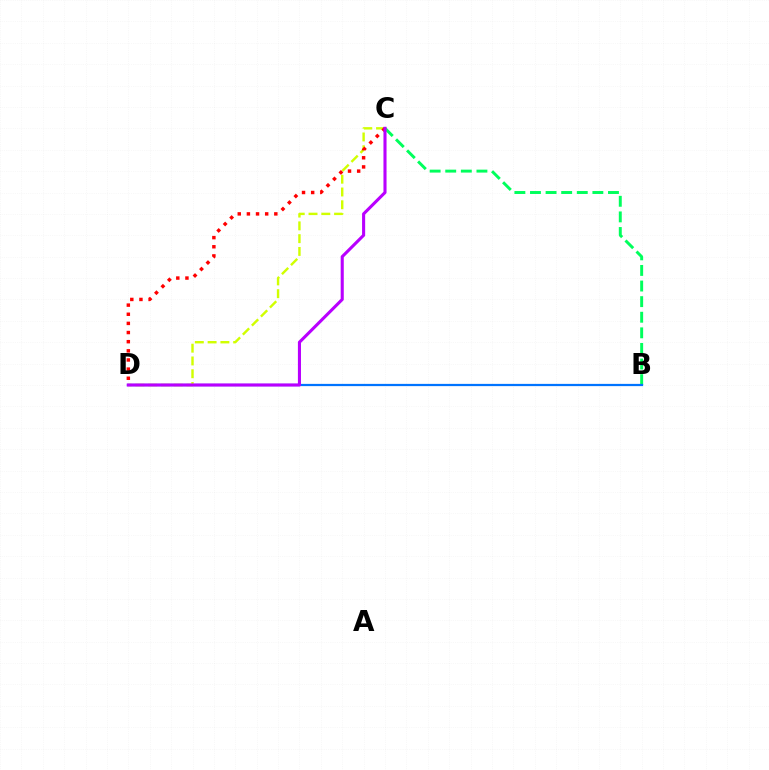{('B', 'C'): [{'color': '#00ff5c', 'line_style': 'dashed', 'thickness': 2.12}], ('B', 'D'): [{'color': '#0074ff', 'line_style': 'solid', 'thickness': 1.61}], ('C', 'D'): [{'color': '#d1ff00', 'line_style': 'dashed', 'thickness': 1.74}, {'color': '#ff0000', 'line_style': 'dotted', 'thickness': 2.48}, {'color': '#b900ff', 'line_style': 'solid', 'thickness': 2.22}]}